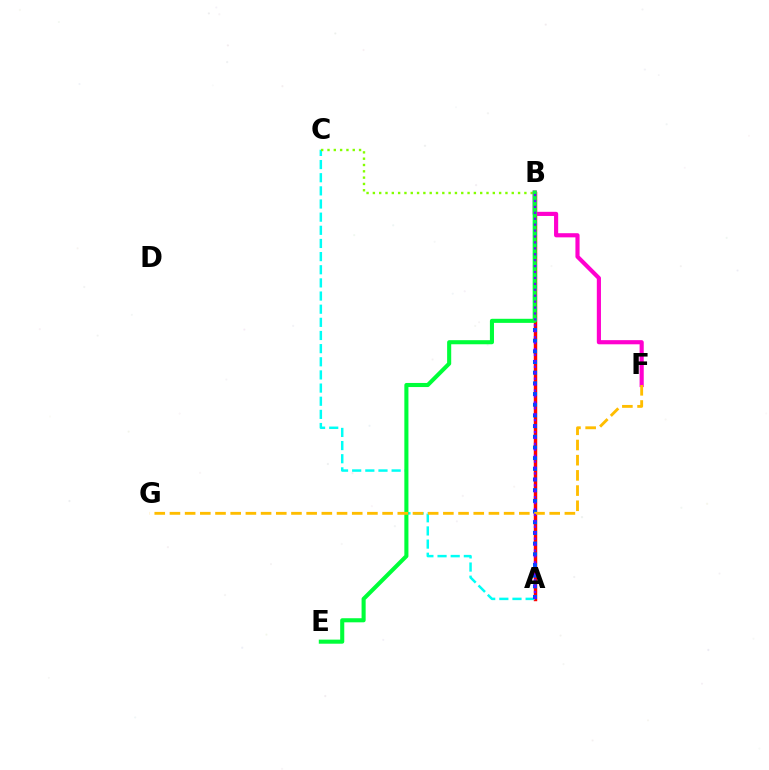{('A', 'B'): [{'color': '#ff0000', 'line_style': 'solid', 'thickness': 2.48}, {'color': '#004bff', 'line_style': 'dotted', 'thickness': 2.9}, {'color': '#7200ff', 'line_style': 'dotted', 'thickness': 1.61}], ('A', 'C'): [{'color': '#00fff6', 'line_style': 'dashed', 'thickness': 1.79}], ('B', 'C'): [{'color': '#84ff00', 'line_style': 'dotted', 'thickness': 1.72}], ('B', 'F'): [{'color': '#ff00cf', 'line_style': 'solid', 'thickness': 2.99}], ('B', 'E'): [{'color': '#00ff39', 'line_style': 'solid', 'thickness': 2.94}], ('F', 'G'): [{'color': '#ffbd00', 'line_style': 'dashed', 'thickness': 2.06}]}